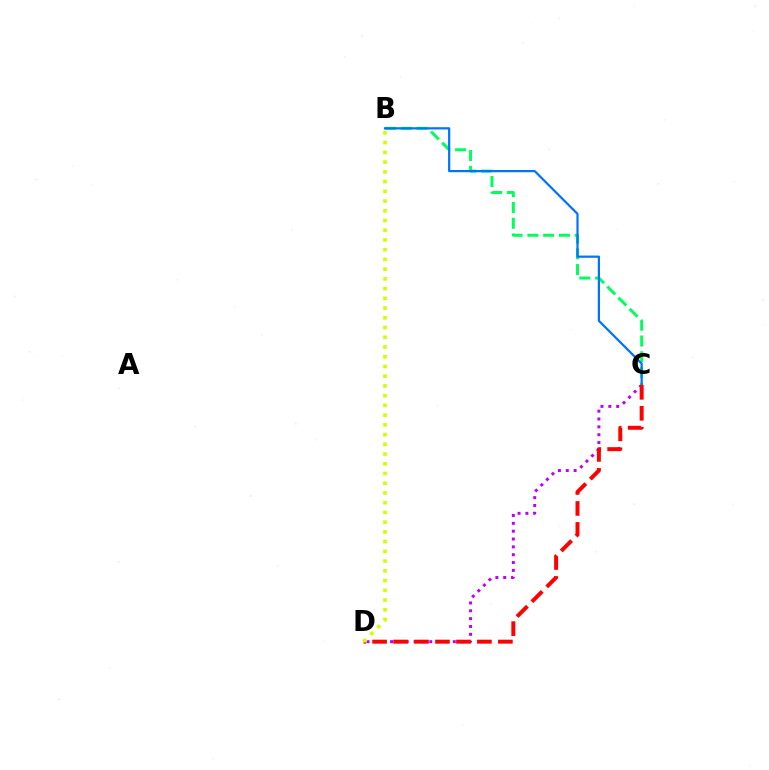{('C', 'D'): [{'color': '#b900ff', 'line_style': 'dotted', 'thickness': 2.13}, {'color': '#ff0000', 'line_style': 'dashed', 'thickness': 2.85}], ('B', 'C'): [{'color': '#00ff5c', 'line_style': 'dashed', 'thickness': 2.14}, {'color': '#0074ff', 'line_style': 'solid', 'thickness': 1.6}], ('B', 'D'): [{'color': '#d1ff00', 'line_style': 'dotted', 'thickness': 2.64}]}